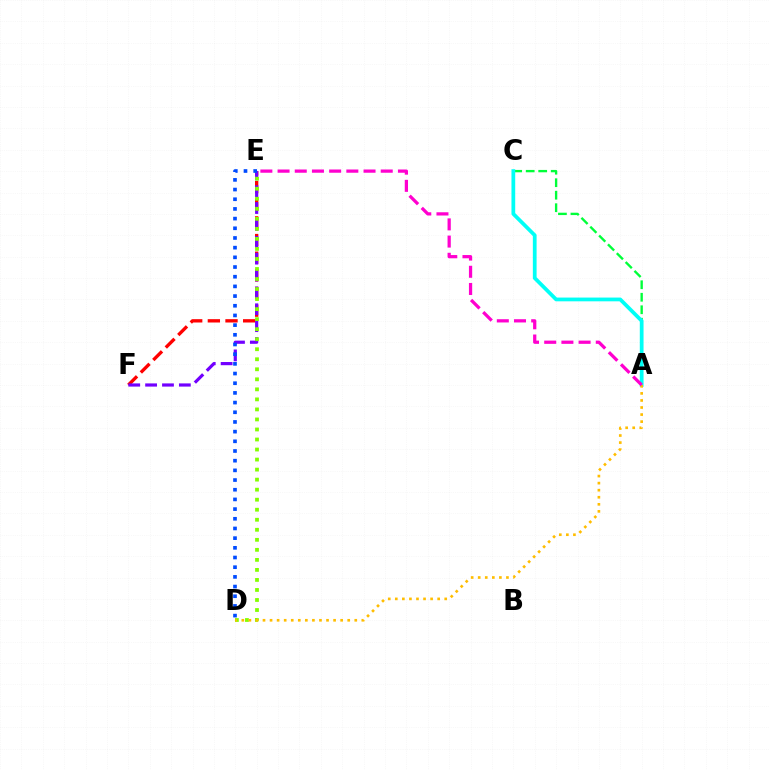{('A', 'C'): [{'color': '#00ff39', 'line_style': 'dashed', 'thickness': 1.7}, {'color': '#00fff6', 'line_style': 'solid', 'thickness': 2.7}], ('E', 'F'): [{'color': '#ff0000', 'line_style': 'dashed', 'thickness': 2.4}, {'color': '#7200ff', 'line_style': 'dashed', 'thickness': 2.29}], ('D', 'E'): [{'color': '#004bff', 'line_style': 'dotted', 'thickness': 2.63}, {'color': '#84ff00', 'line_style': 'dotted', 'thickness': 2.73}], ('A', 'D'): [{'color': '#ffbd00', 'line_style': 'dotted', 'thickness': 1.92}], ('A', 'E'): [{'color': '#ff00cf', 'line_style': 'dashed', 'thickness': 2.34}]}